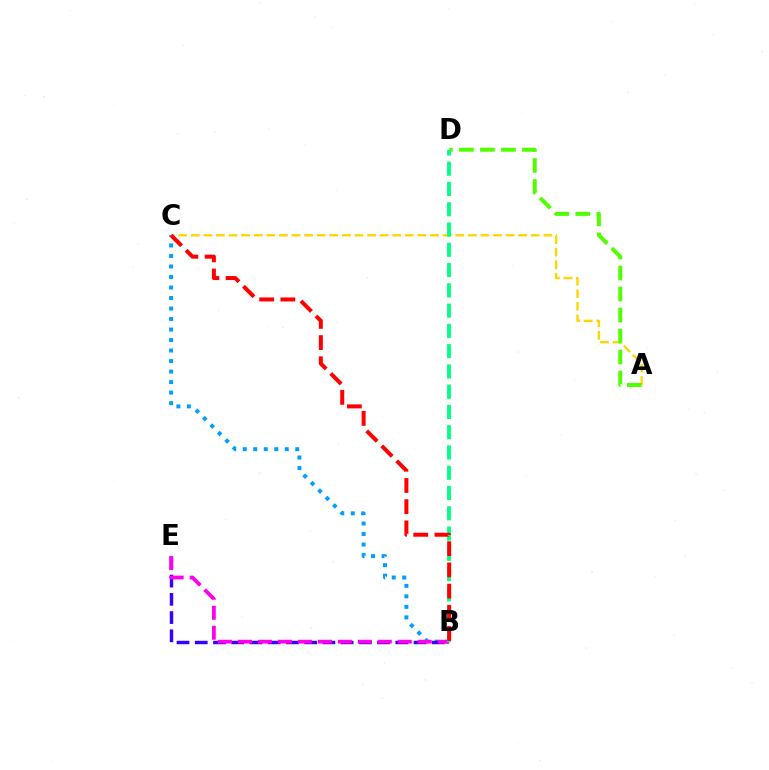{('B', 'C'): [{'color': '#009eff', 'line_style': 'dotted', 'thickness': 2.86}, {'color': '#ff0000', 'line_style': 'dashed', 'thickness': 2.88}], ('A', 'C'): [{'color': '#ffd500', 'line_style': 'dashed', 'thickness': 1.71}], ('B', 'E'): [{'color': '#3700ff', 'line_style': 'dashed', 'thickness': 2.48}, {'color': '#ff00ed', 'line_style': 'dashed', 'thickness': 2.71}], ('A', 'D'): [{'color': '#4fff00', 'line_style': 'dashed', 'thickness': 2.85}], ('B', 'D'): [{'color': '#00ff86', 'line_style': 'dashed', 'thickness': 2.75}]}